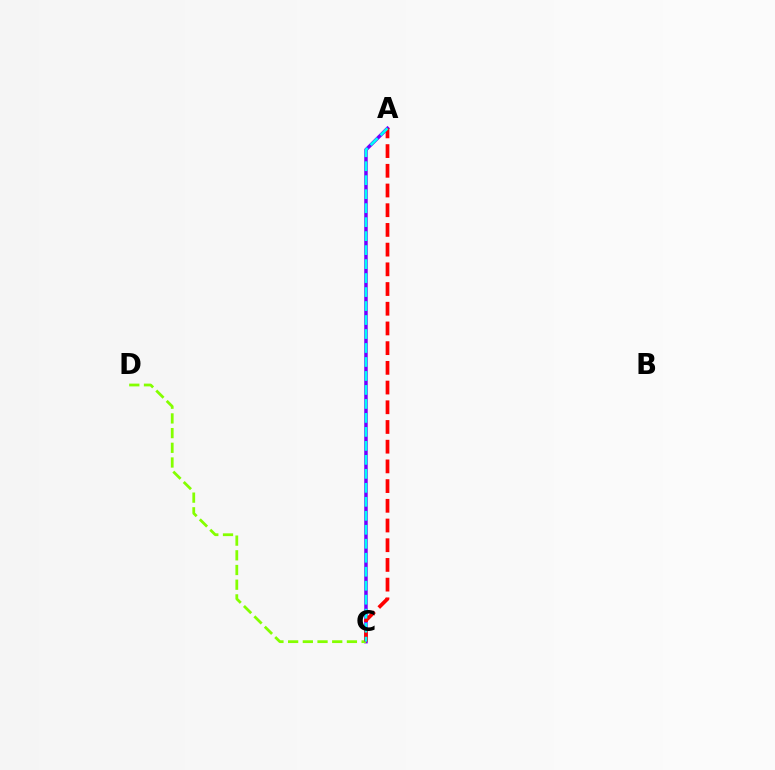{('A', 'C'): [{'color': '#7200ff', 'line_style': 'solid', 'thickness': 2.5}, {'color': '#ff0000', 'line_style': 'dashed', 'thickness': 2.68}, {'color': '#00fff6', 'line_style': 'dashed', 'thickness': 1.9}], ('C', 'D'): [{'color': '#84ff00', 'line_style': 'dashed', 'thickness': 2.0}]}